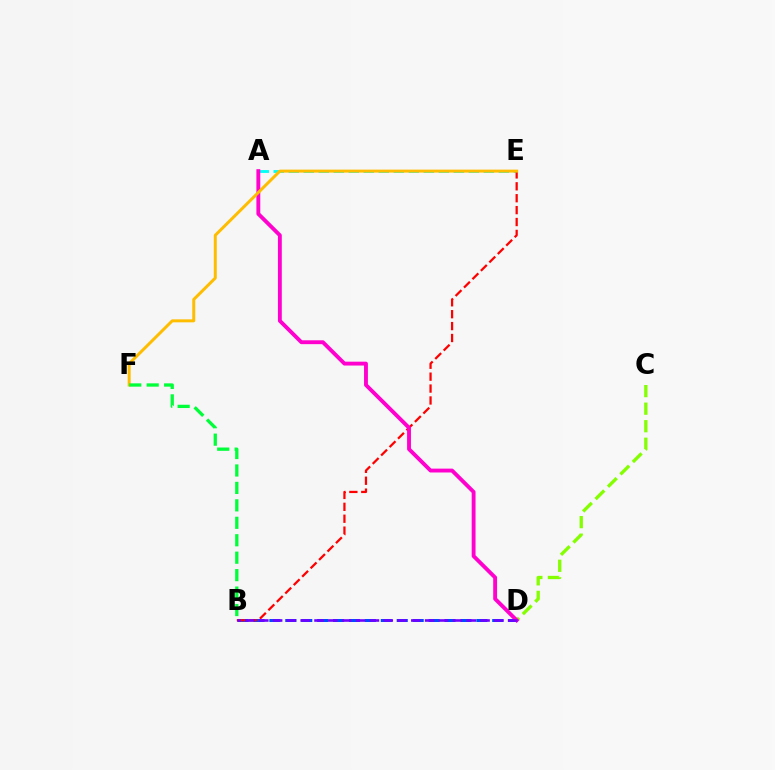{('B', 'D'): [{'color': '#004bff', 'line_style': 'dashed', 'thickness': 2.16}, {'color': '#7200ff', 'line_style': 'dashed', 'thickness': 1.88}], ('A', 'E'): [{'color': '#00fff6', 'line_style': 'dashed', 'thickness': 2.04}], ('B', 'E'): [{'color': '#ff0000', 'line_style': 'dashed', 'thickness': 1.62}], ('C', 'D'): [{'color': '#84ff00', 'line_style': 'dashed', 'thickness': 2.38}], ('A', 'D'): [{'color': '#ff00cf', 'line_style': 'solid', 'thickness': 2.78}], ('E', 'F'): [{'color': '#ffbd00', 'line_style': 'solid', 'thickness': 2.15}], ('B', 'F'): [{'color': '#00ff39', 'line_style': 'dashed', 'thickness': 2.37}]}